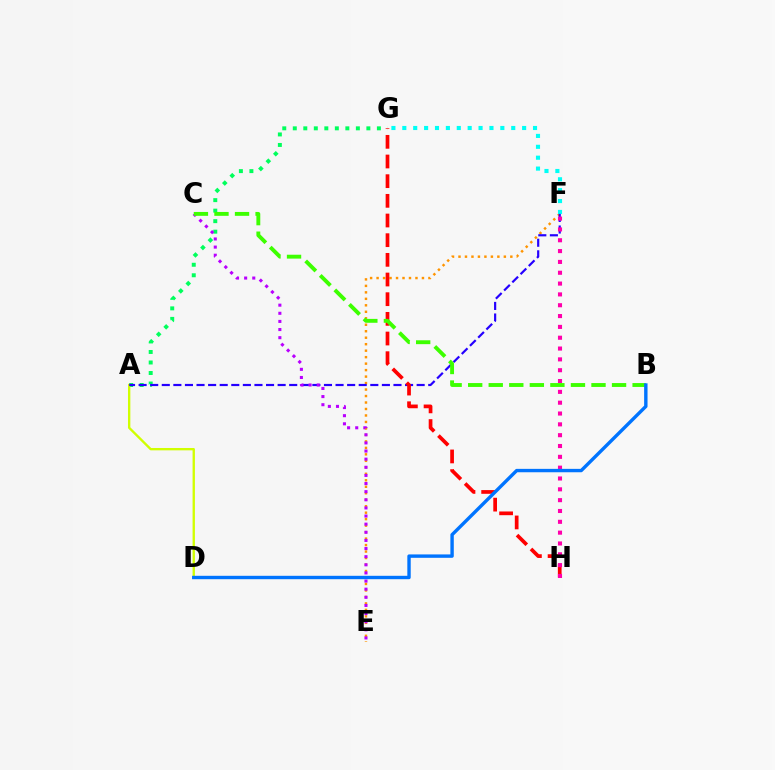{('E', 'F'): [{'color': '#ff9400', 'line_style': 'dotted', 'thickness': 1.76}], ('F', 'G'): [{'color': '#00fff6', 'line_style': 'dotted', 'thickness': 2.96}], ('A', 'G'): [{'color': '#00ff5c', 'line_style': 'dotted', 'thickness': 2.86}], ('A', 'D'): [{'color': '#d1ff00', 'line_style': 'solid', 'thickness': 1.7}], ('A', 'F'): [{'color': '#2500ff', 'line_style': 'dashed', 'thickness': 1.57}], ('C', 'E'): [{'color': '#b900ff', 'line_style': 'dotted', 'thickness': 2.21}], ('G', 'H'): [{'color': '#ff0000', 'line_style': 'dashed', 'thickness': 2.67}], ('F', 'H'): [{'color': '#ff00ac', 'line_style': 'dotted', 'thickness': 2.94}], ('B', 'C'): [{'color': '#3dff00', 'line_style': 'dashed', 'thickness': 2.79}], ('B', 'D'): [{'color': '#0074ff', 'line_style': 'solid', 'thickness': 2.44}]}